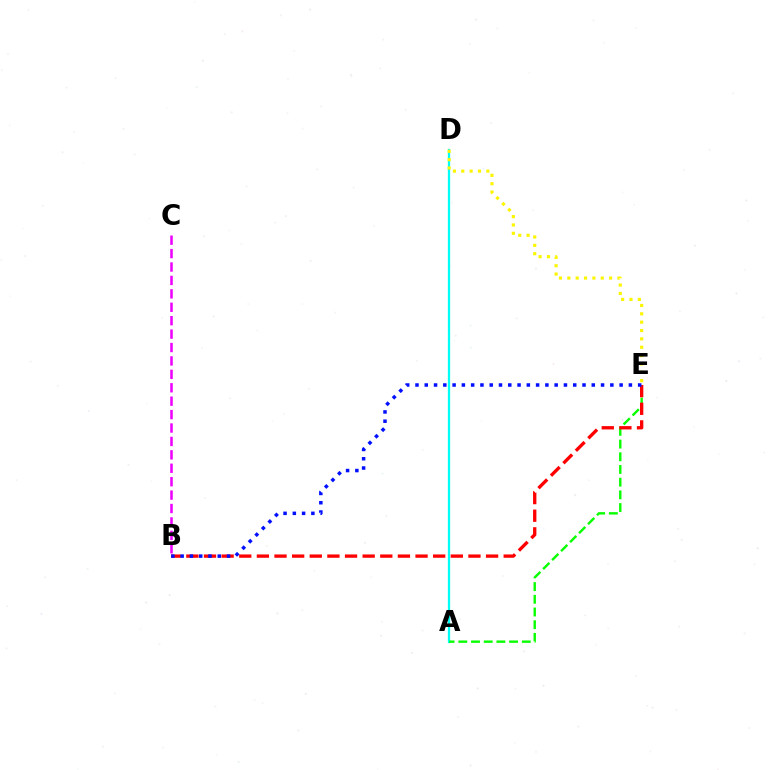{('A', 'D'): [{'color': '#00fff6', 'line_style': 'solid', 'thickness': 1.64}], ('A', 'E'): [{'color': '#08ff00', 'line_style': 'dashed', 'thickness': 1.73}], ('D', 'E'): [{'color': '#fcf500', 'line_style': 'dotted', 'thickness': 2.27}], ('B', 'E'): [{'color': '#ff0000', 'line_style': 'dashed', 'thickness': 2.39}, {'color': '#0010ff', 'line_style': 'dotted', 'thickness': 2.52}], ('B', 'C'): [{'color': '#ee00ff', 'line_style': 'dashed', 'thickness': 1.82}]}